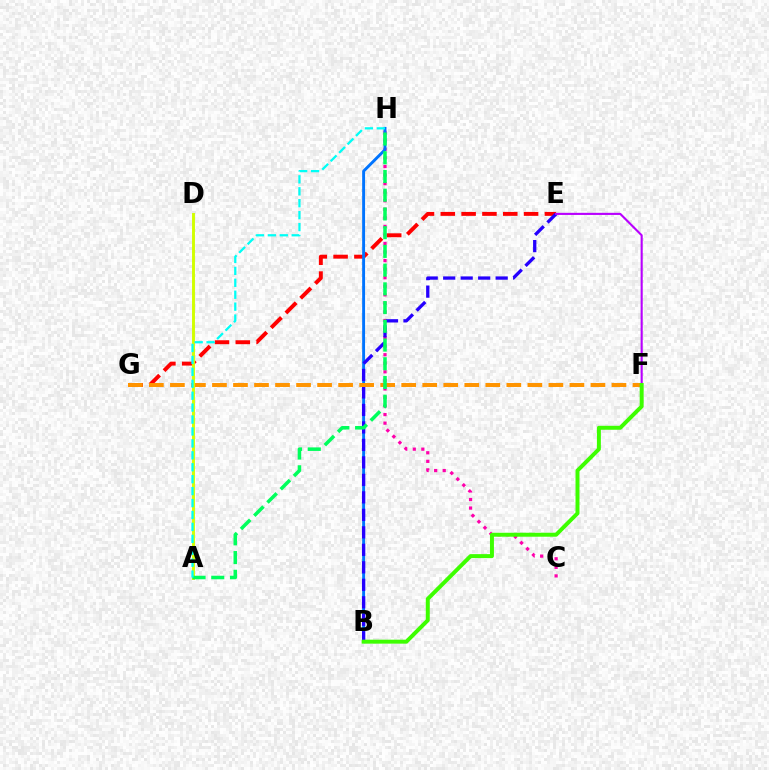{('E', 'G'): [{'color': '#ff0000', 'line_style': 'dashed', 'thickness': 2.83}], ('C', 'H'): [{'color': '#ff00ac', 'line_style': 'dotted', 'thickness': 2.32}], ('B', 'H'): [{'color': '#0074ff', 'line_style': 'solid', 'thickness': 2.09}], ('B', 'E'): [{'color': '#2500ff', 'line_style': 'dashed', 'thickness': 2.38}], ('E', 'F'): [{'color': '#b900ff', 'line_style': 'solid', 'thickness': 1.52}], ('F', 'G'): [{'color': '#ff9400', 'line_style': 'dashed', 'thickness': 2.86}], ('B', 'F'): [{'color': '#3dff00', 'line_style': 'solid', 'thickness': 2.86}], ('A', 'D'): [{'color': '#d1ff00', 'line_style': 'solid', 'thickness': 2.1}], ('A', 'H'): [{'color': '#00ff5c', 'line_style': 'dashed', 'thickness': 2.54}, {'color': '#00fff6', 'line_style': 'dashed', 'thickness': 1.62}]}